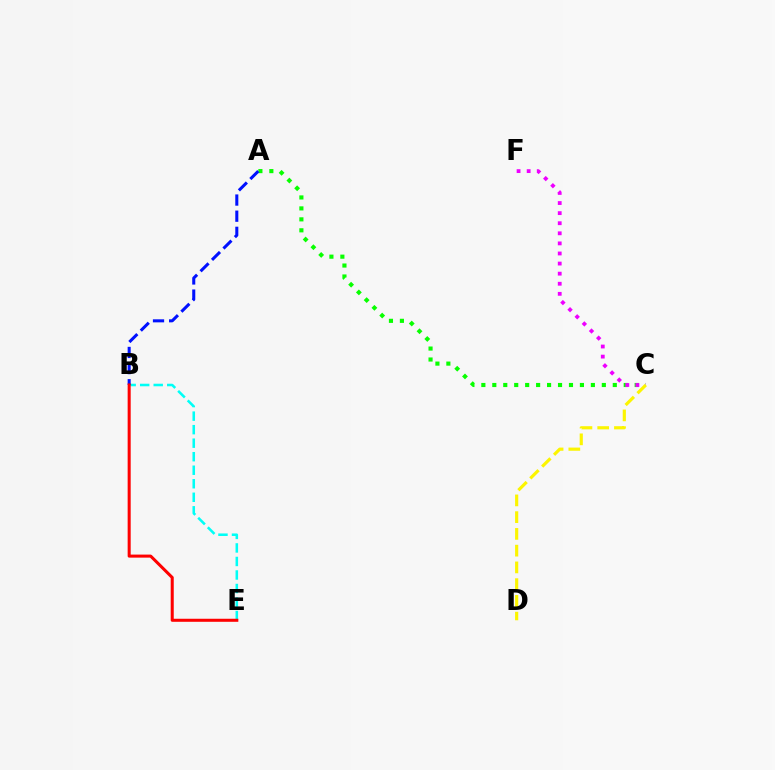{('A', 'C'): [{'color': '#08ff00', 'line_style': 'dotted', 'thickness': 2.98}], ('C', 'F'): [{'color': '#ee00ff', 'line_style': 'dotted', 'thickness': 2.74}], ('B', 'E'): [{'color': '#00fff6', 'line_style': 'dashed', 'thickness': 1.84}, {'color': '#ff0000', 'line_style': 'solid', 'thickness': 2.19}], ('A', 'B'): [{'color': '#0010ff', 'line_style': 'dashed', 'thickness': 2.19}], ('C', 'D'): [{'color': '#fcf500', 'line_style': 'dashed', 'thickness': 2.28}]}